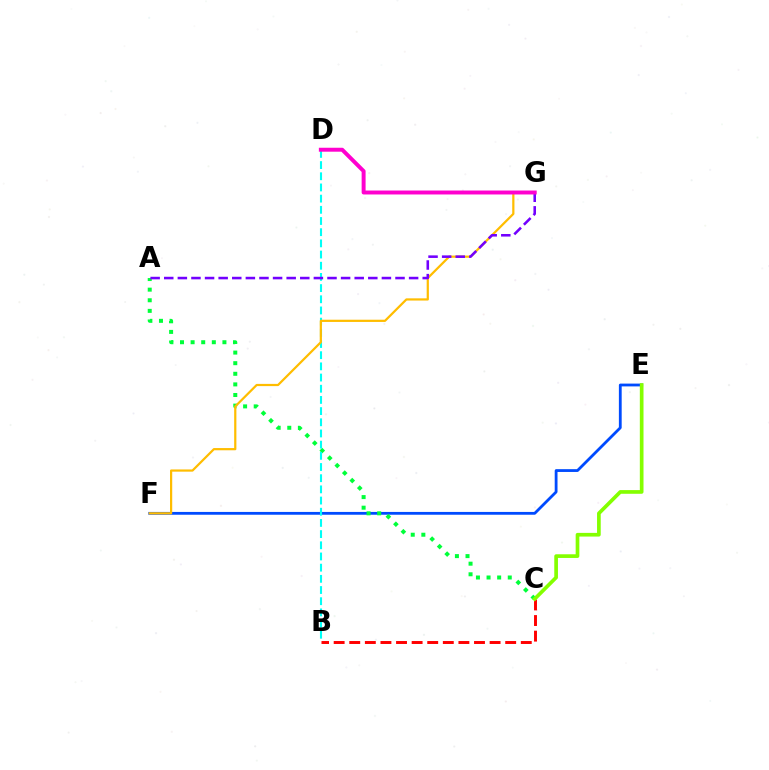{('E', 'F'): [{'color': '#004bff', 'line_style': 'solid', 'thickness': 2.02}], ('A', 'C'): [{'color': '#00ff39', 'line_style': 'dotted', 'thickness': 2.88}], ('B', 'D'): [{'color': '#00fff6', 'line_style': 'dashed', 'thickness': 1.52}], ('F', 'G'): [{'color': '#ffbd00', 'line_style': 'solid', 'thickness': 1.6}], ('A', 'G'): [{'color': '#7200ff', 'line_style': 'dashed', 'thickness': 1.85}], ('B', 'C'): [{'color': '#ff0000', 'line_style': 'dashed', 'thickness': 2.12}], ('C', 'E'): [{'color': '#84ff00', 'line_style': 'solid', 'thickness': 2.65}], ('D', 'G'): [{'color': '#ff00cf', 'line_style': 'solid', 'thickness': 2.84}]}